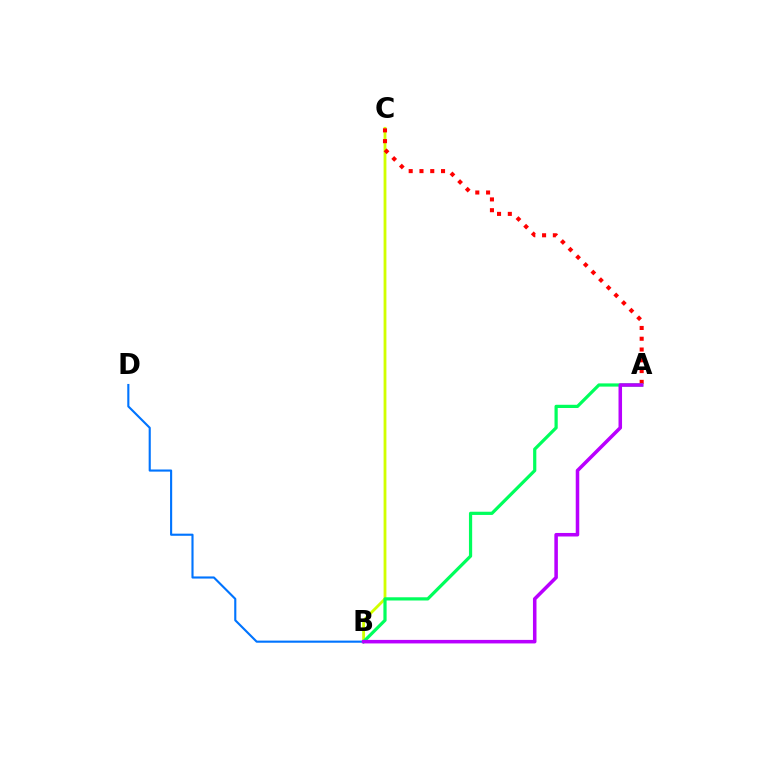{('B', 'C'): [{'color': '#d1ff00', 'line_style': 'solid', 'thickness': 2.03}], ('A', 'C'): [{'color': '#ff0000', 'line_style': 'dotted', 'thickness': 2.93}], ('B', 'D'): [{'color': '#0074ff', 'line_style': 'solid', 'thickness': 1.53}], ('A', 'B'): [{'color': '#00ff5c', 'line_style': 'solid', 'thickness': 2.31}, {'color': '#b900ff', 'line_style': 'solid', 'thickness': 2.54}]}